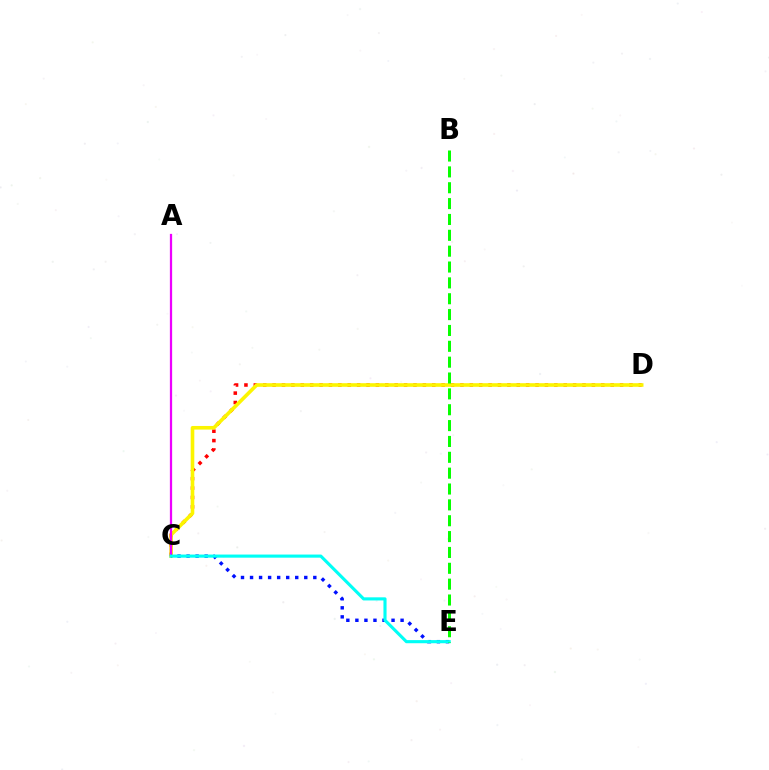{('C', 'D'): [{'color': '#ff0000', 'line_style': 'dotted', 'thickness': 2.55}, {'color': '#fcf500', 'line_style': 'solid', 'thickness': 2.6}], ('A', 'C'): [{'color': '#ee00ff', 'line_style': 'solid', 'thickness': 1.62}], ('C', 'E'): [{'color': '#0010ff', 'line_style': 'dotted', 'thickness': 2.46}, {'color': '#00fff6', 'line_style': 'solid', 'thickness': 2.25}], ('B', 'E'): [{'color': '#08ff00', 'line_style': 'dashed', 'thickness': 2.15}]}